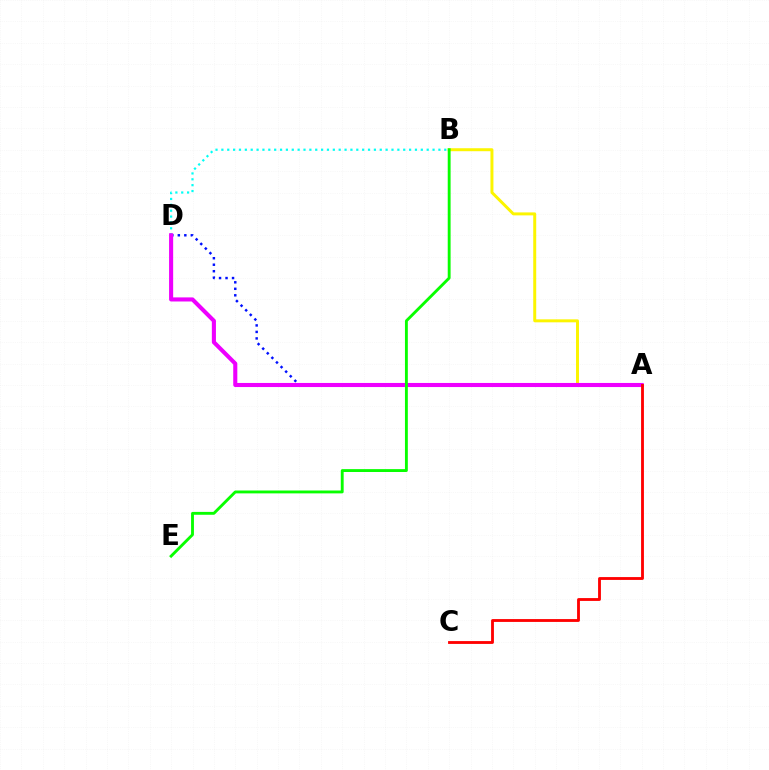{('A', 'D'): [{'color': '#0010ff', 'line_style': 'dotted', 'thickness': 1.77}, {'color': '#ee00ff', 'line_style': 'solid', 'thickness': 2.94}], ('B', 'D'): [{'color': '#00fff6', 'line_style': 'dotted', 'thickness': 1.59}], ('A', 'B'): [{'color': '#fcf500', 'line_style': 'solid', 'thickness': 2.14}], ('B', 'E'): [{'color': '#08ff00', 'line_style': 'solid', 'thickness': 2.07}], ('A', 'C'): [{'color': '#ff0000', 'line_style': 'solid', 'thickness': 2.04}]}